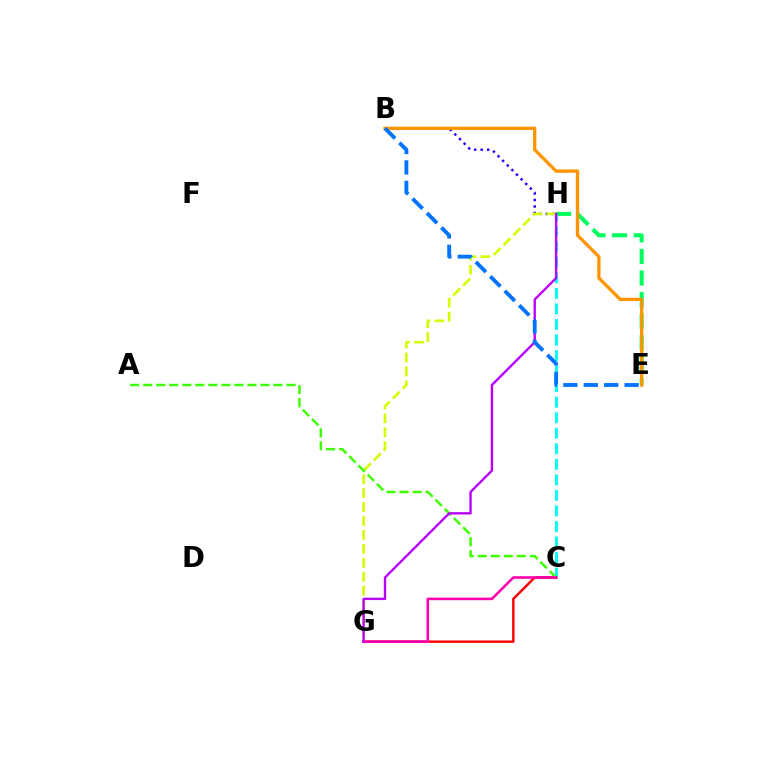{('B', 'H'): [{'color': '#2500ff', 'line_style': 'dotted', 'thickness': 1.77}], ('C', 'H'): [{'color': '#00fff6', 'line_style': 'dashed', 'thickness': 2.11}], ('G', 'H'): [{'color': '#d1ff00', 'line_style': 'dashed', 'thickness': 1.89}, {'color': '#b900ff', 'line_style': 'solid', 'thickness': 1.7}], ('E', 'H'): [{'color': '#00ff5c', 'line_style': 'dashed', 'thickness': 2.93}], ('B', 'E'): [{'color': '#ff9400', 'line_style': 'solid', 'thickness': 2.37}, {'color': '#0074ff', 'line_style': 'dashed', 'thickness': 2.77}], ('C', 'G'): [{'color': '#ff0000', 'line_style': 'solid', 'thickness': 1.75}, {'color': '#ff00ac', 'line_style': 'solid', 'thickness': 1.86}], ('A', 'C'): [{'color': '#3dff00', 'line_style': 'dashed', 'thickness': 1.77}]}